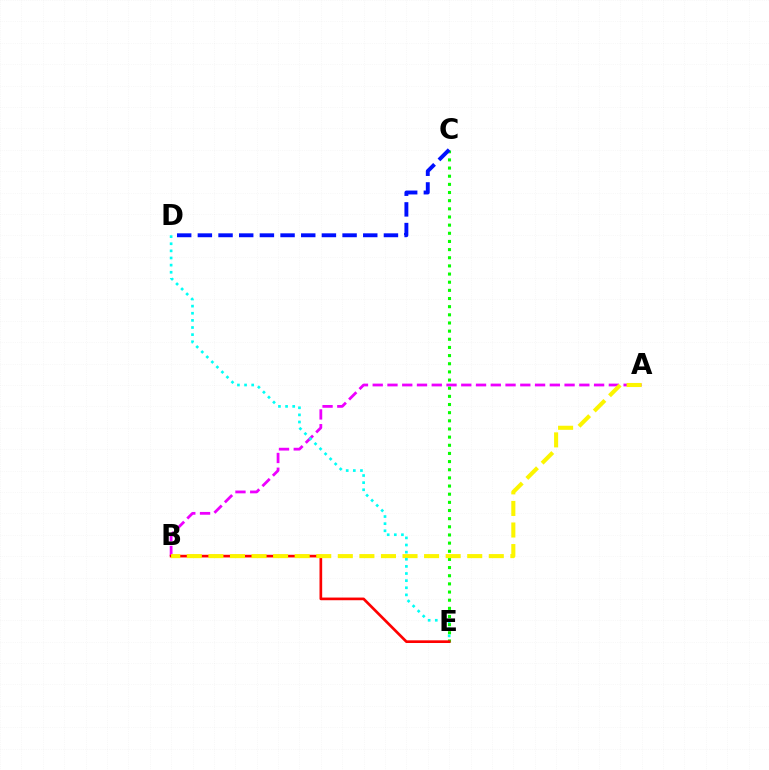{('A', 'B'): [{'color': '#ee00ff', 'line_style': 'dashed', 'thickness': 2.0}, {'color': '#fcf500', 'line_style': 'dashed', 'thickness': 2.93}], ('C', 'E'): [{'color': '#08ff00', 'line_style': 'dotted', 'thickness': 2.22}], ('C', 'D'): [{'color': '#0010ff', 'line_style': 'dashed', 'thickness': 2.81}], ('B', 'E'): [{'color': '#ff0000', 'line_style': 'solid', 'thickness': 1.93}], ('D', 'E'): [{'color': '#00fff6', 'line_style': 'dotted', 'thickness': 1.94}]}